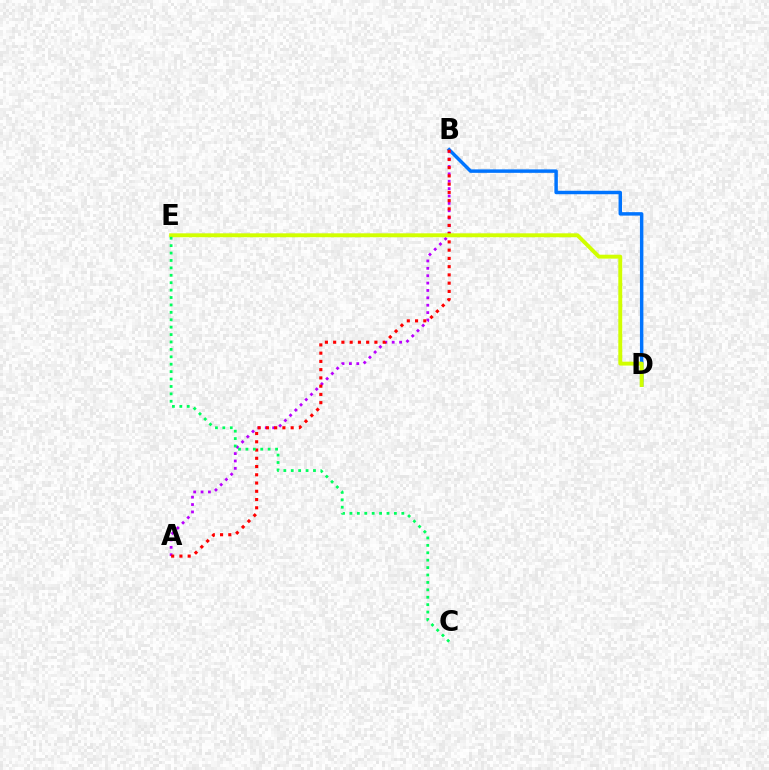{('B', 'D'): [{'color': '#0074ff', 'line_style': 'solid', 'thickness': 2.49}], ('A', 'B'): [{'color': '#b900ff', 'line_style': 'dotted', 'thickness': 2.01}, {'color': '#ff0000', 'line_style': 'dotted', 'thickness': 2.24}], ('D', 'E'): [{'color': '#d1ff00', 'line_style': 'solid', 'thickness': 2.82}], ('C', 'E'): [{'color': '#00ff5c', 'line_style': 'dotted', 'thickness': 2.01}]}